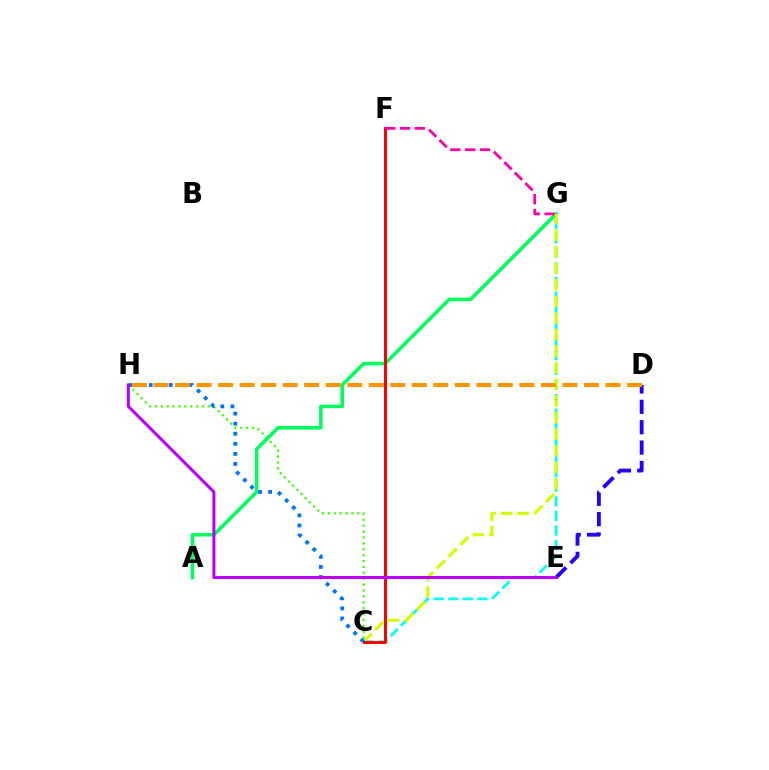{('C', 'G'): [{'color': '#00fff6', 'line_style': 'dashed', 'thickness': 1.99}, {'color': '#d1ff00', 'line_style': 'dashed', 'thickness': 2.25}], ('D', 'E'): [{'color': '#2500ff', 'line_style': 'dashed', 'thickness': 2.77}], ('C', 'H'): [{'color': '#3dff00', 'line_style': 'dotted', 'thickness': 1.6}, {'color': '#0074ff', 'line_style': 'dotted', 'thickness': 2.73}], ('A', 'G'): [{'color': '#00ff5c', 'line_style': 'solid', 'thickness': 2.56}], ('C', 'F'): [{'color': '#ff0000', 'line_style': 'solid', 'thickness': 2.16}], ('F', 'G'): [{'color': '#ff00ac', 'line_style': 'dashed', 'thickness': 2.01}], ('D', 'H'): [{'color': '#ff9400', 'line_style': 'dashed', 'thickness': 2.92}], ('E', 'H'): [{'color': '#b900ff', 'line_style': 'solid', 'thickness': 2.18}]}